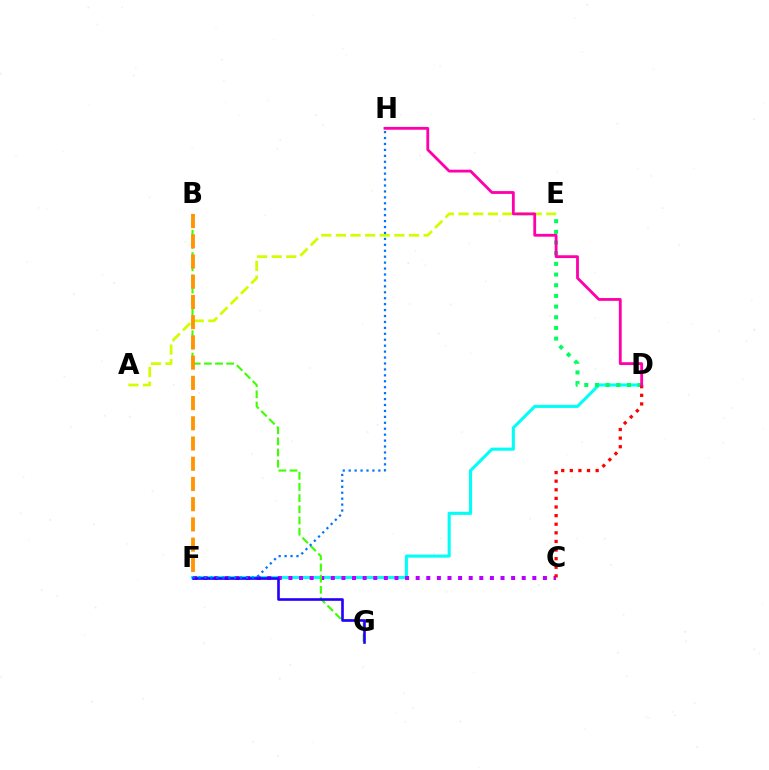{('A', 'E'): [{'color': '#d1ff00', 'line_style': 'dashed', 'thickness': 1.99}], ('D', 'F'): [{'color': '#00fff6', 'line_style': 'solid', 'thickness': 2.22}], ('C', 'F'): [{'color': '#b900ff', 'line_style': 'dotted', 'thickness': 2.88}], ('B', 'G'): [{'color': '#3dff00', 'line_style': 'dashed', 'thickness': 1.52}], ('F', 'G'): [{'color': '#2500ff', 'line_style': 'solid', 'thickness': 1.9}], ('D', 'E'): [{'color': '#00ff5c', 'line_style': 'dotted', 'thickness': 2.9}], ('C', 'D'): [{'color': '#ff0000', 'line_style': 'dotted', 'thickness': 2.34}], ('F', 'H'): [{'color': '#0074ff', 'line_style': 'dotted', 'thickness': 1.61}], ('D', 'H'): [{'color': '#ff00ac', 'line_style': 'solid', 'thickness': 2.03}], ('B', 'F'): [{'color': '#ff9400', 'line_style': 'dashed', 'thickness': 2.75}]}